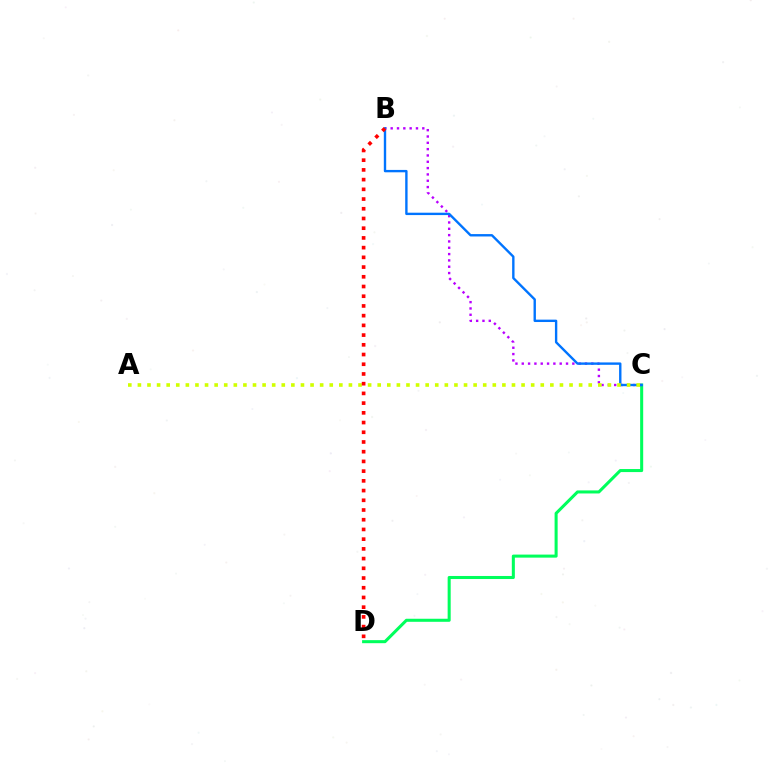{('C', 'D'): [{'color': '#00ff5c', 'line_style': 'solid', 'thickness': 2.19}], ('B', 'C'): [{'color': '#b900ff', 'line_style': 'dotted', 'thickness': 1.72}, {'color': '#0074ff', 'line_style': 'solid', 'thickness': 1.72}], ('A', 'C'): [{'color': '#d1ff00', 'line_style': 'dotted', 'thickness': 2.61}], ('B', 'D'): [{'color': '#ff0000', 'line_style': 'dotted', 'thickness': 2.64}]}